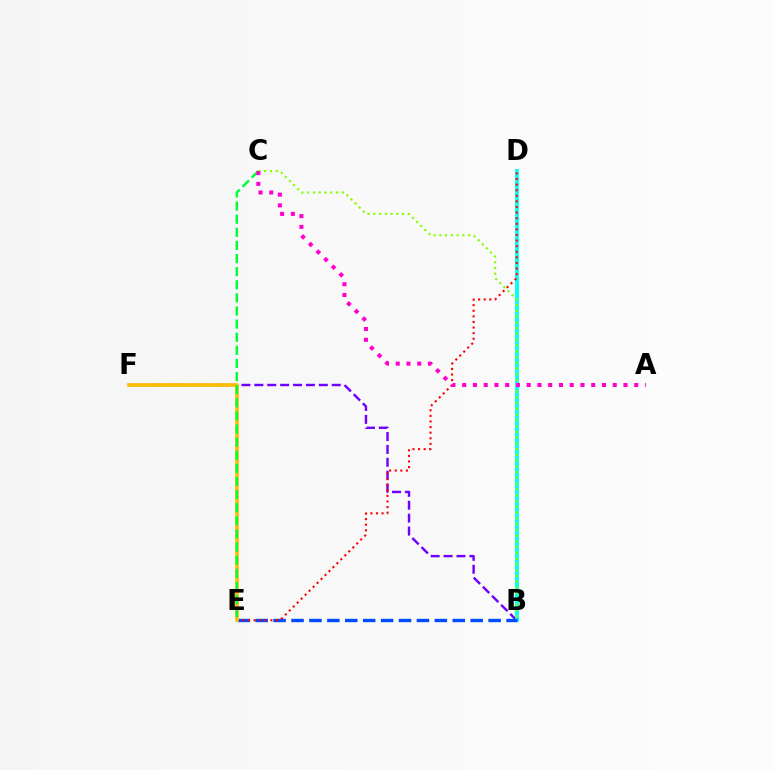{('B', 'F'): [{'color': '#7200ff', 'line_style': 'dashed', 'thickness': 1.75}], ('B', 'D'): [{'color': '#00fff6', 'line_style': 'solid', 'thickness': 2.78}], ('B', 'E'): [{'color': '#004bff', 'line_style': 'dashed', 'thickness': 2.43}], ('D', 'E'): [{'color': '#ff0000', 'line_style': 'dotted', 'thickness': 1.52}], ('E', 'F'): [{'color': '#ffbd00', 'line_style': 'solid', 'thickness': 2.64}], ('B', 'C'): [{'color': '#84ff00', 'line_style': 'dotted', 'thickness': 1.57}], ('C', 'E'): [{'color': '#00ff39', 'line_style': 'dashed', 'thickness': 1.78}], ('A', 'C'): [{'color': '#ff00cf', 'line_style': 'dotted', 'thickness': 2.92}]}